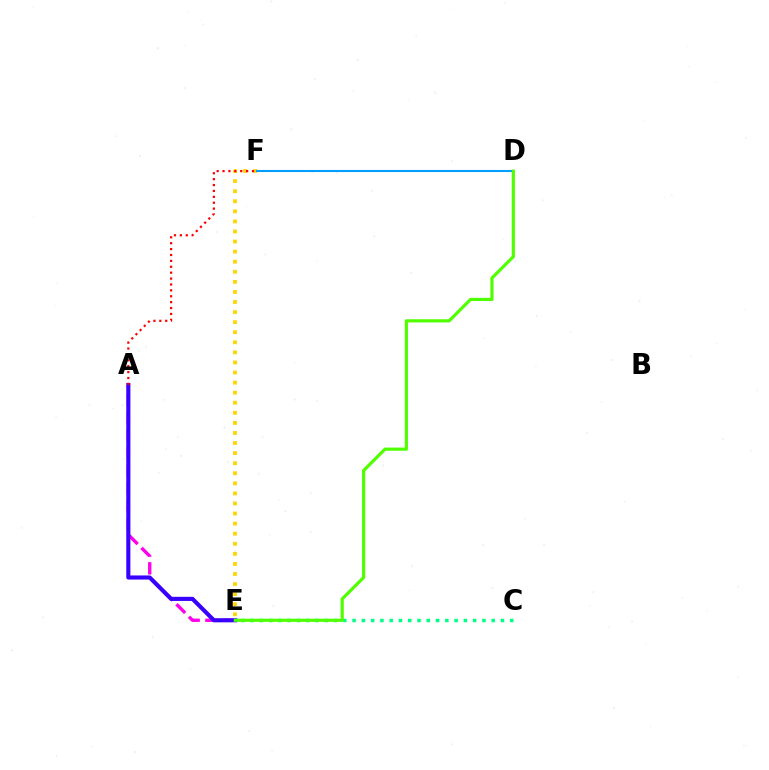{('E', 'F'): [{'color': '#ffd500', 'line_style': 'dotted', 'thickness': 2.74}], ('A', 'E'): [{'color': '#ff00ed', 'line_style': 'dashed', 'thickness': 2.41}, {'color': '#3700ff', 'line_style': 'solid', 'thickness': 2.96}], ('D', 'F'): [{'color': '#009eff', 'line_style': 'solid', 'thickness': 1.5}], ('C', 'E'): [{'color': '#00ff86', 'line_style': 'dotted', 'thickness': 2.52}], ('A', 'F'): [{'color': '#ff0000', 'line_style': 'dotted', 'thickness': 1.6}], ('D', 'E'): [{'color': '#4fff00', 'line_style': 'solid', 'thickness': 2.27}]}